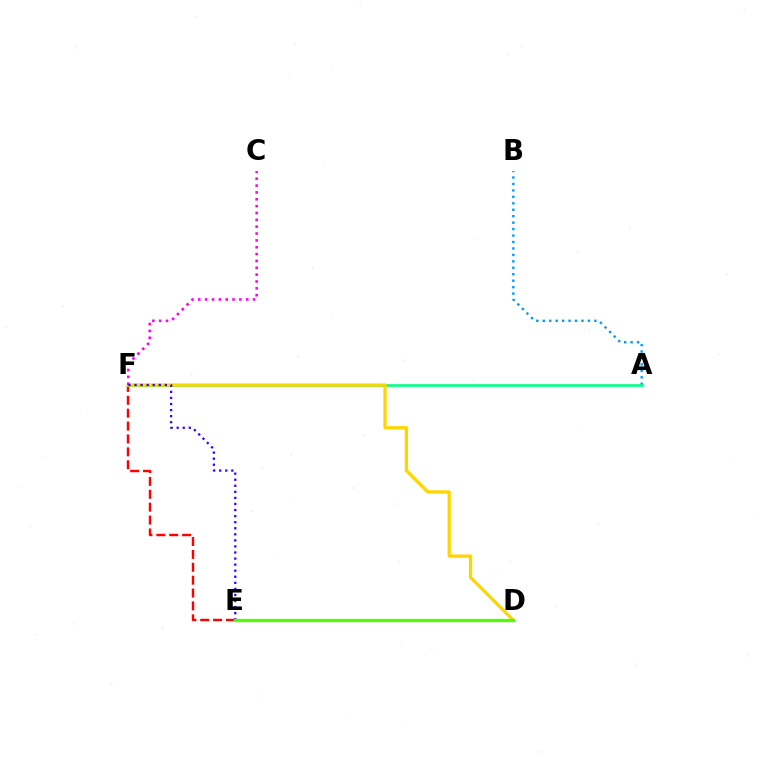{('E', 'F'): [{'color': '#ff0000', 'line_style': 'dashed', 'thickness': 1.75}, {'color': '#3700ff', 'line_style': 'dotted', 'thickness': 1.65}], ('A', 'B'): [{'color': '#009eff', 'line_style': 'dotted', 'thickness': 1.75}], ('A', 'F'): [{'color': '#00ff86', 'line_style': 'solid', 'thickness': 1.87}], ('D', 'F'): [{'color': '#ffd500', 'line_style': 'solid', 'thickness': 2.36}], ('C', 'F'): [{'color': '#ff00ed', 'line_style': 'dotted', 'thickness': 1.86}], ('D', 'E'): [{'color': '#4fff00', 'line_style': 'solid', 'thickness': 2.36}]}